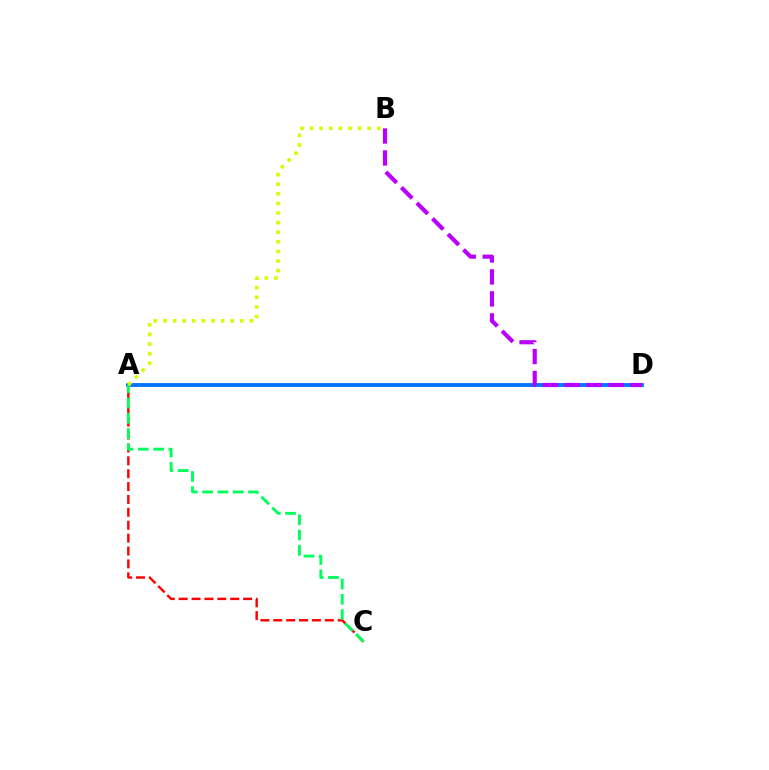{('A', 'D'): [{'color': '#0074ff', 'line_style': 'solid', 'thickness': 2.76}], ('B', 'D'): [{'color': '#b900ff', 'line_style': 'dashed', 'thickness': 2.98}], ('A', 'C'): [{'color': '#ff0000', 'line_style': 'dashed', 'thickness': 1.75}, {'color': '#00ff5c', 'line_style': 'dashed', 'thickness': 2.08}], ('A', 'B'): [{'color': '#d1ff00', 'line_style': 'dotted', 'thickness': 2.61}]}